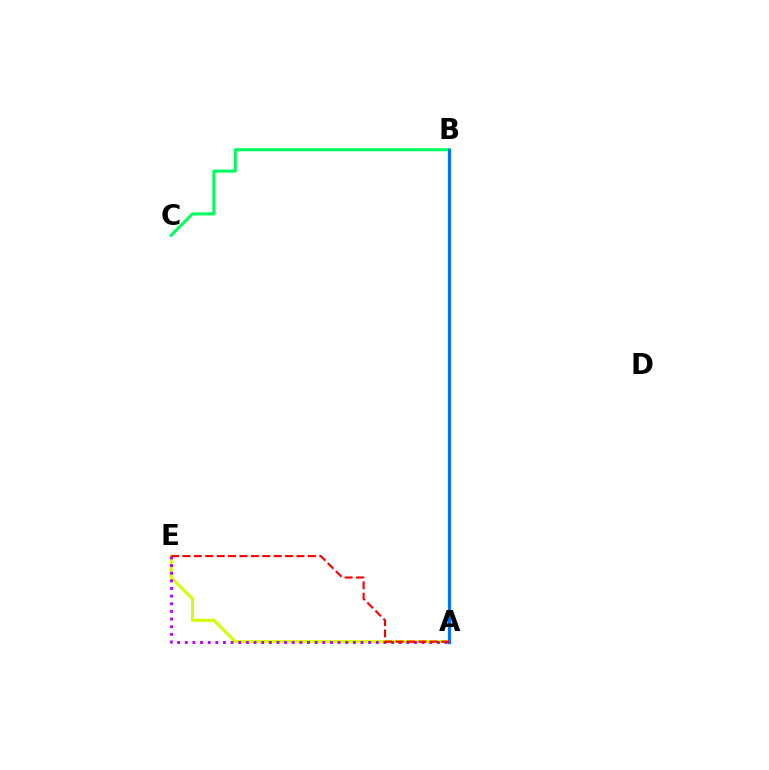{('A', 'E'): [{'color': '#d1ff00', 'line_style': 'solid', 'thickness': 2.2}, {'color': '#b900ff', 'line_style': 'dotted', 'thickness': 2.08}, {'color': '#ff0000', 'line_style': 'dashed', 'thickness': 1.55}], ('B', 'C'): [{'color': '#00ff5c', 'line_style': 'solid', 'thickness': 2.18}], ('A', 'B'): [{'color': '#0074ff', 'line_style': 'solid', 'thickness': 2.33}]}